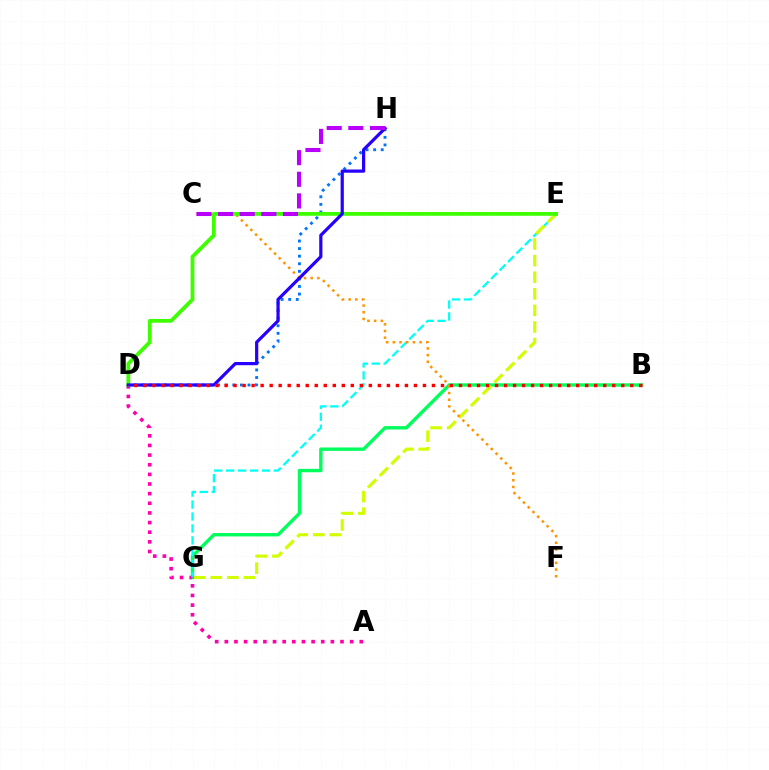{('B', 'G'): [{'color': '#00ff5c', 'line_style': 'solid', 'thickness': 2.44}], ('A', 'D'): [{'color': '#ff00ac', 'line_style': 'dotted', 'thickness': 2.62}], ('E', 'G'): [{'color': '#00fff6', 'line_style': 'dashed', 'thickness': 1.62}, {'color': '#d1ff00', 'line_style': 'dashed', 'thickness': 2.25}], ('D', 'H'): [{'color': '#0074ff', 'line_style': 'dotted', 'thickness': 2.06}, {'color': '#2500ff', 'line_style': 'solid', 'thickness': 2.31}], ('C', 'F'): [{'color': '#ff9400', 'line_style': 'dotted', 'thickness': 1.82}], ('D', 'E'): [{'color': '#3dff00', 'line_style': 'solid', 'thickness': 2.72}], ('C', 'H'): [{'color': '#b900ff', 'line_style': 'dashed', 'thickness': 2.94}], ('B', 'D'): [{'color': '#ff0000', 'line_style': 'dotted', 'thickness': 2.45}]}